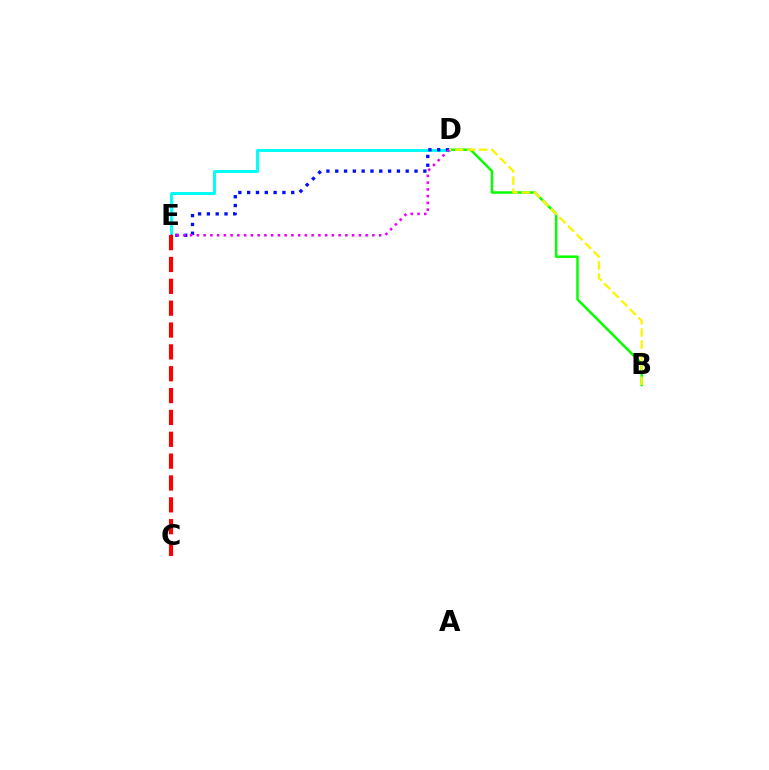{('B', 'D'): [{'color': '#08ff00', 'line_style': 'solid', 'thickness': 1.79}, {'color': '#fcf500', 'line_style': 'dashed', 'thickness': 1.64}], ('D', 'E'): [{'color': '#00fff6', 'line_style': 'solid', 'thickness': 2.1}, {'color': '#0010ff', 'line_style': 'dotted', 'thickness': 2.39}, {'color': '#ee00ff', 'line_style': 'dotted', 'thickness': 1.83}], ('C', 'E'): [{'color': '#ff0000', 'line_style': 'dashed', 'thickness': 2.97}]}